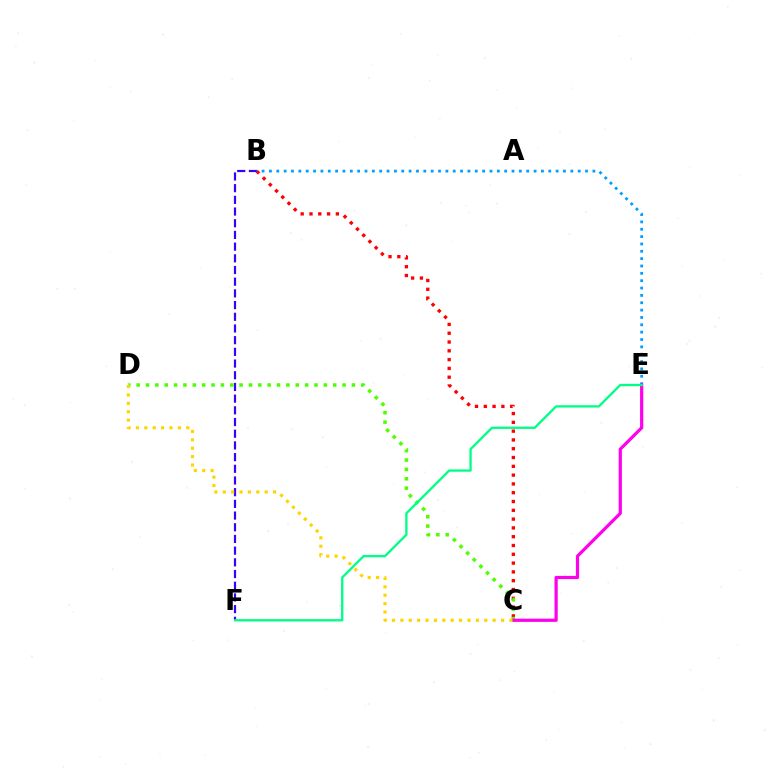{('B', 'C'): [{'color': '#ff0000', 'line_style': 'dotted', 'thickness': 2.39}], ('B', 'F'): [{'color': '#3700ff', 'line_style': 'dashed', 'thickness': 1.59}], ('C', 'D'): [{'color': '#4fff00', 'line_style': 'dotted', 'thickness': 2.54}, {'color': '#ffd500', 'line_style': 'dotted', 'thickness': 2.28}], ('B', 'E'): [{'color': '#009eff', 'line_style': 'dotted', 'thickness': 2.0}], ('C', 'E'): [{'color': '#ff00ed', 'line_style': 'solid', 'thickness': 2.3}], ('E', 'F'): [{'color': '#00ff86', 'line_style': 'solid', 'thickness': 1.68}]}